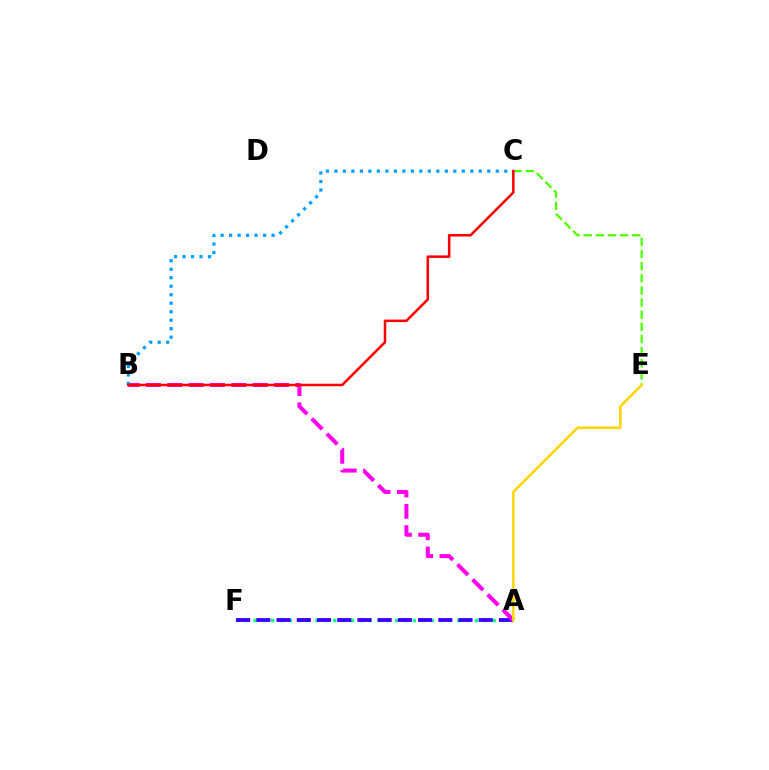{('A', 'F'): [{'color': '#00ff86', 'line_style': 'dotted', 'thickness': 2.41}, {'color': '#3700ff', 'line_style': 'dashed', 'thickness': 2.75}], ('A', 'B'): [{'color': '#ff00ed', 'line_style': 'dashed', 'thickness': 2.9}], ('B', 'C'): [{'color': '#009eff', 'line_style': 'dotted', 'thickness': 2.31}, {'color': '#ff0000', 'line_style': 'solid', 'thickness': 1.82}], ('C', 'E'): [{'color': '#4fff00', 'line_style': 'dashed', 'thickness': 1.65}], ('A', 'E'): [{'color': '#ffd500', 'line_style': 'solid', 'thickness': 1.81}]}